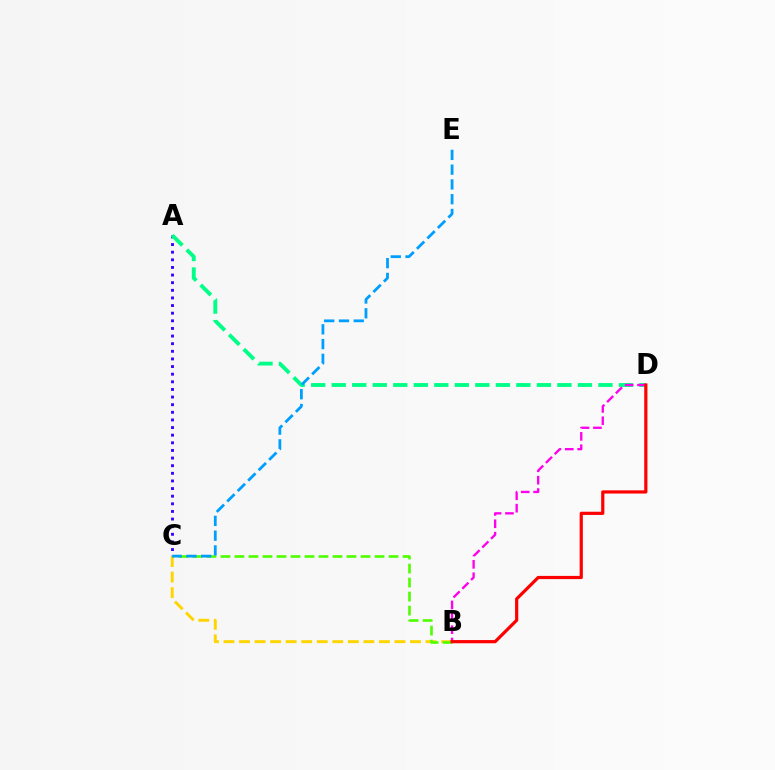{('A', 'C'): [{'color': '#3700ff', 'line_style': 'dotted', 'thickness': 2.07}], ('B', 'C'): [{'color': '#ffd500', 'line_style': 'dashed', 'thickness': 2.11}, {'color': '#4fff00', 'line_style': 'dashed', 'thickness': 1.9}], ('A', 'D'): [{'color': '#00ff86', 'line_style': 'dashed', 'thickness': 2.79}], ('B', 'D'): [{'color': '#ff00ed', 'line_style': 'dashed', 'thickness': 1.68}, {'color': '#ff0000', 'line_style': 'solid', 'thickness': 2.3}], ('C', 'E'): [{'color': '#009eff', 'line_style': 'dashed', 'thickness': 2.01}]}